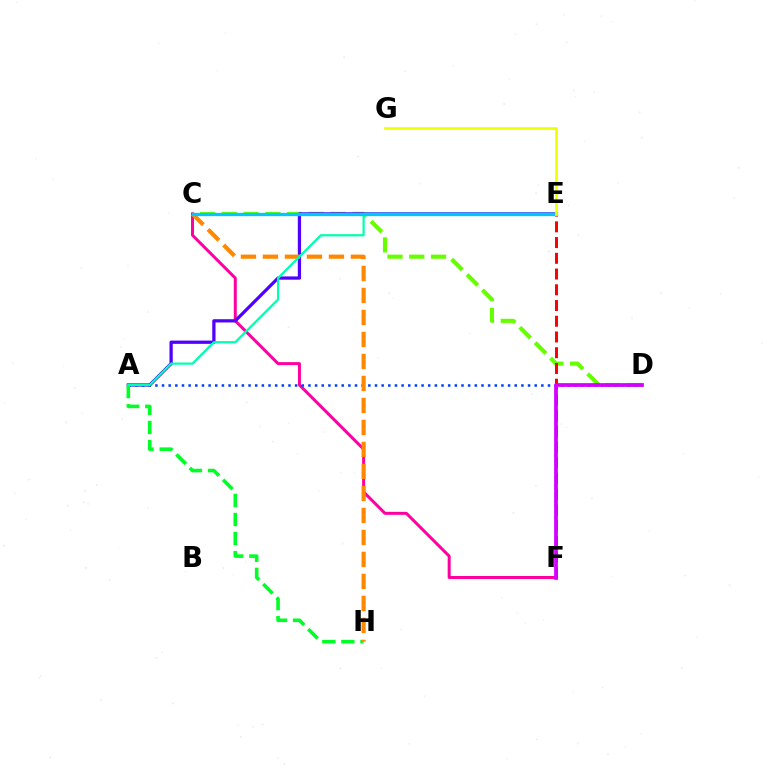{('C', 'D'): [{'color': '#66ff00', 'line_style': 'dashed', 'thickness': 2.96}], ('C', 'F'): [{'color': '#ff00a0', 'line_style': 'solid', 'thickness': 2.15}], ('A', 'E'): [{'color': '#4f00ff', 'line_style': 'solid', 'thickness': 2.34}, {'color': '#00ffaf', 'line_style': 'solid', 'thickness': 1.61}], ('A', 'D'): [{'color': '#003fff', 'line_style': 'dotted', 'thickness': 1.81}], ('E', 'F'): [{'color': '#ff0000', 'line_style': 'dashed', 'thickness': 2.14}], ('A', 'H'): [{'color': '#00ff27', 'line_style': 'dashed', 'thickness': 2.59}], ('D', 'F'): [{'color': '#d600ff', 'line_style': 'solid', 'thickness': 2.7}], ('C', 'H'): [{'color': '#ff8800', 'line_style': 'dashed', 'thickness': 2.99}], ('C', 'E'): [{'color': '#00c7ff', 'line_style': 'solid', 'thickness': 2.38}], ('E', 'G'): [{'color': '#eeff00', 'line_style': 'solid', 'thickness': 1.9}]}